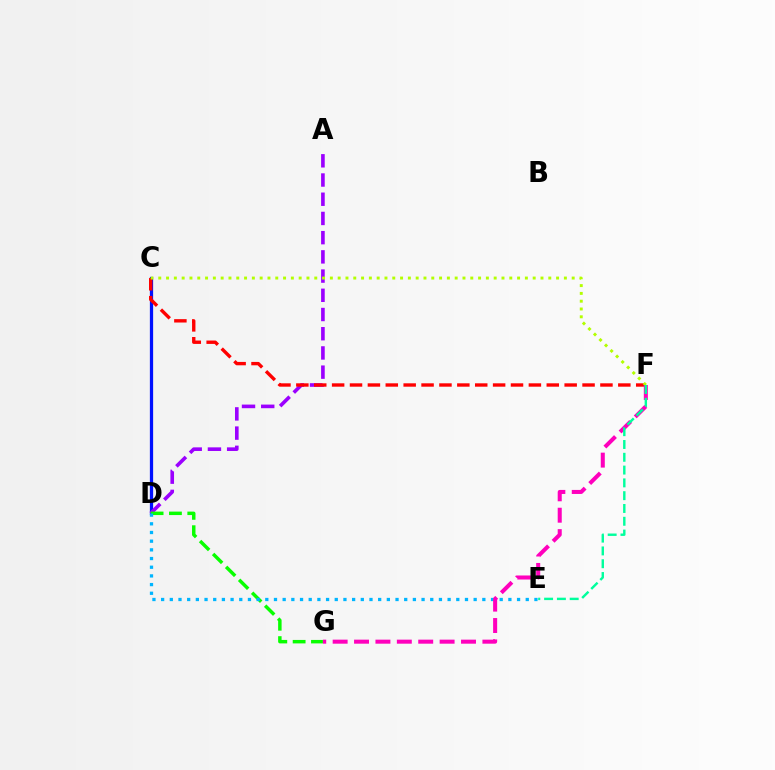{('C', 'D'): [{'color': '#ffa500', 'line_style': 'dotted', 'thickness': 1.85}, {'color': '#0010ff', 'line_style': 'solid', 'thickness': 2.34}], ('A', 'D'): [{'color': '#9b00ff', 'line_style': 'dashed', 'thickness': 2.61}], ('D', 'G'): [{'color': '#08ff00', 'line_style': 'dashed', 'thickness': 2.49}], ('C', 'F'): [{'color': '#ff0000', 'line_style': 'dashed', 'thickness': 2.43}, {'color': '#b3ff00', 'line_style': 'dotted', 'thickness': 2.12}], ('D', 'E'): [{'color': '#00b5ff', 'line_style': 'dotted', 'thickness': 2.36}], ('F', 'G'): [{'color': '#ff00bd', 'line_style': 'dashed', 'thickness': 2.91}], ('E', 'F'): [{'color': '#00ff9d', 'line_style': 'dashed', 'thickness': 1.74}]}